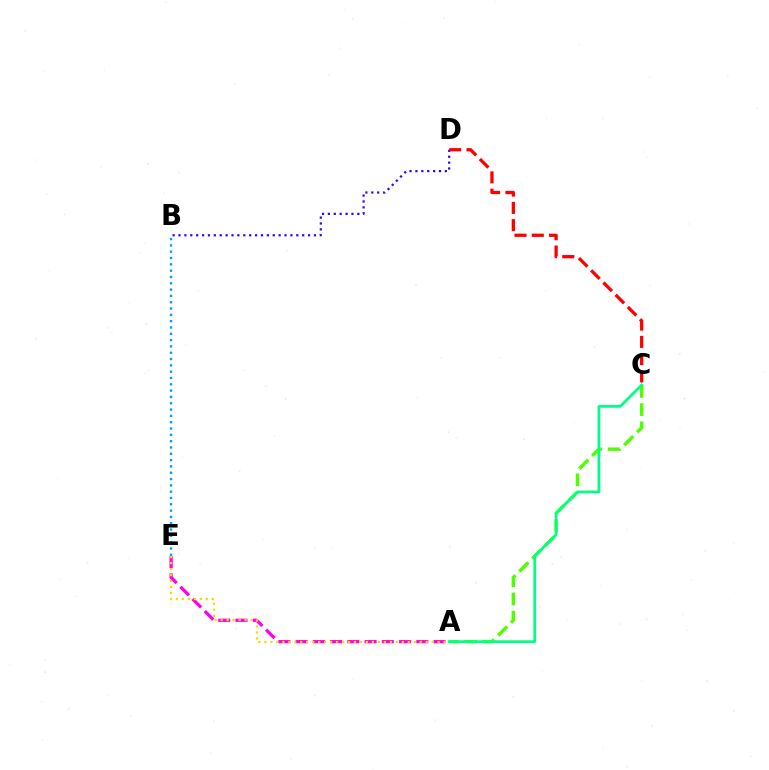{('B', 'D'): [{'color': '#3700ff', 'line_style': 'dotted', 'thickness': 1.6}], ('A', 'C'): [{'color': '#4fff00', 'line_style': 'dashed', 'thickness': 2.48}, {'color': '#00ff86', 'line_style': 'solid', 'thickness': 1.97}], ('A', 'E'): [{'color': '#ff00ed', 'line_style': 'dashed', 'thickness': 2.34}, {'color': '#ffd500', 'line_style': 'dotted', 'thickness': 1.62}], ('C', 'D'): [{'color': '#ff0000', 'line_style': 'dashed', 'thickness': 2.35}], ('B', 'E'): [{'color': '#009eff', 'line_style': 'dotted', 'thickness': 1.72}]}